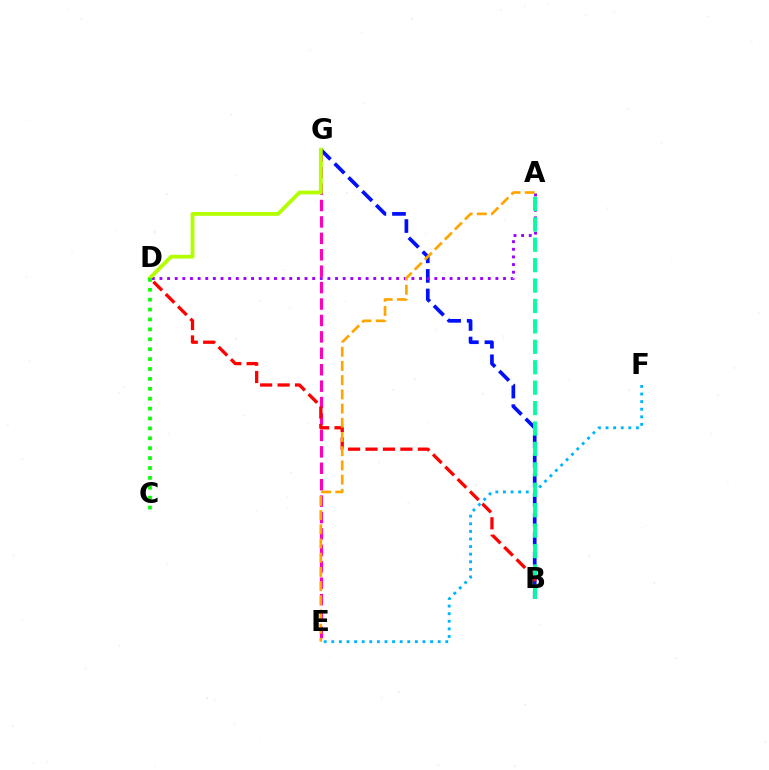{('E', 'G'): [{'color': '#ff00bd', 'line_style': 'dashed', 'thickness': 2.23}], ('E', 'F'): [{'color': '#00b5ff', 'line_style': 'dotted', 'thickness': 2.06}], ('B', 'G'): [{'color': '#0010ff', 'line_style': 'dashed', 'thickness': 2.66}], ('A', 'D'): [{'color': '#9b00ff', 'line_style': 'dotted', 'thickness': 2.07}], ('D', 'G'): [{'color': '#b3ff00', 'line_style': 'solid', 'thickness': 2.74}], ('B', 'D'): [{'color': '#ff0000', 'line_style': 'dashed', 'thickness': 2.37}], ('A', 'B'): [{'color': '#00ff9d', 'line_style': 'dashed', 'thickness': 2.77}], ('A', 'E'): [{'color': '#ffa500', 'line_style': 'dashed', 'thickness': 1.93}], ('C', 'D'): [{'color': '#08ff00', 'line_style': 'dotted', 'thickness': 2.69}]}